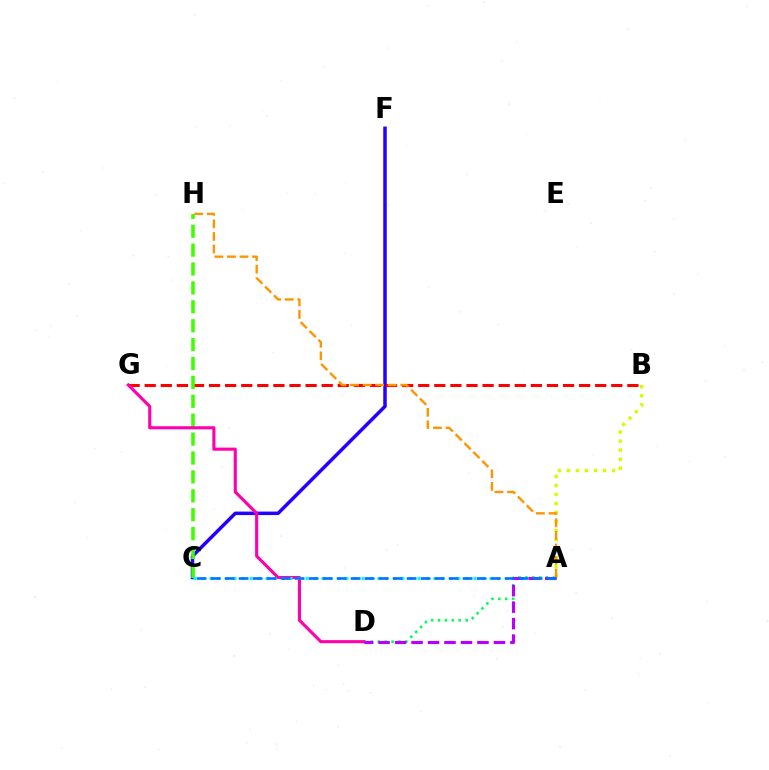{('C', 'F'): [{'color': '#2500ff', 'line_style': 'solid', 'thickness': 2.52}], ('B', 'G'): [{'color': '#ff0000', 'line_style': 'dashed', 'thickness': 2.19}], ('A', 'D'): [{'color': '#00ff5c', 'line_style': 'dotted', 'thickness': 1.88}, {'color': '#b900ff', 'line_style': 'dashed', 'thickness': 2.24}], ('C', 'H'): [{'color': '#3dff00', 'line_style': 'dashed', 'thickness': 2.57}], ('D', 'G'): [{'color': '#ff00ac', 'line_style': 'solid', 'thickness': 2.23}], ('A', 'B'): [{'color': '#d1ff00', 'line_style': 'dotted', 'thickness': 2.46}], ('A', 'H'): [{'color': '#ff9400', 'line_style': 'dashed', 'thickness': 1.71}], ('A', 'C'): [{'color': '#00fff6', 'line_style': 'dotted', 'thickness': 2.17}, {'color': '#0074ff', 'line_style': 'dashed', 'thickness': 1.9}]}